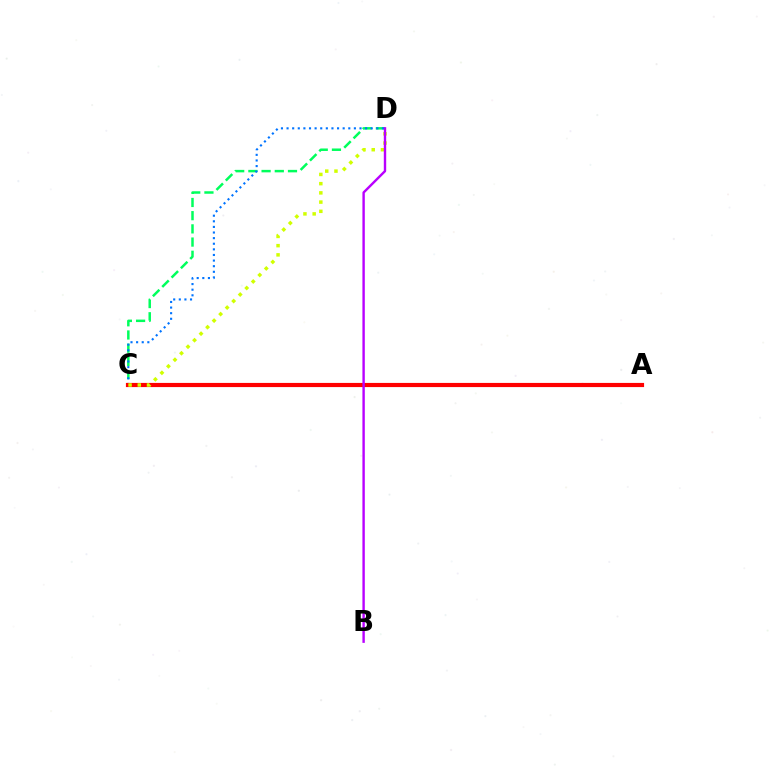{('C', 'D'): [{'color': '#00ff5c', 'line_style': 'dashed', 'thickness': 1.79}, {'color': '#0074ff', 'line_style': 'dotted', 'thickness': 1.52}, {'color': '#d1ff00', 'line_style': 'dotted', 'thickness': 2.51}], ('A', 'C'): [{'color': '#ff0000', 'line_style': 'solid', 'thickness': 3.0}], ('B', 'D'): [{'color': '#b900ff', 'line_style': 'solid', 'thickness': 1.73}]}